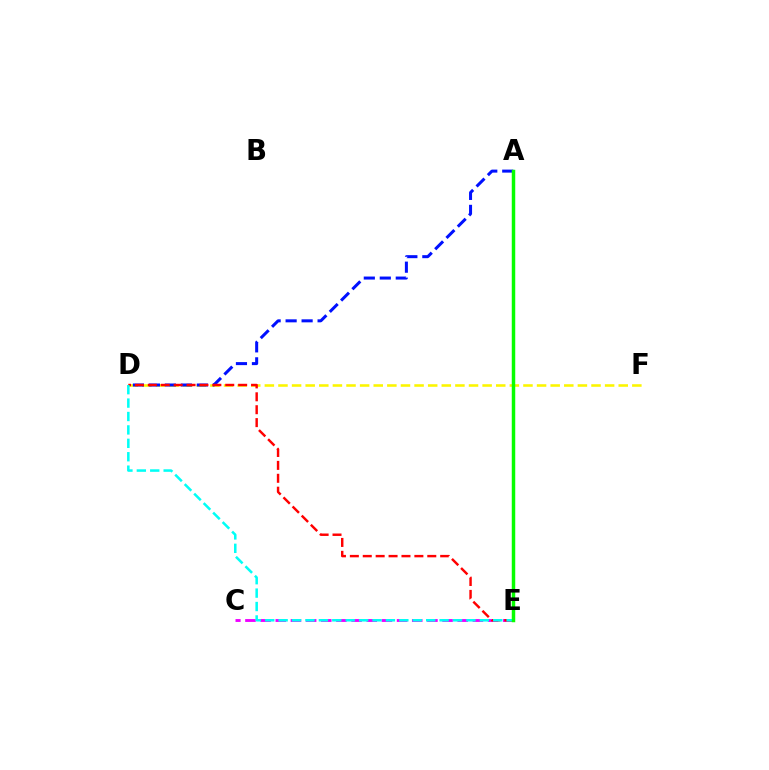{('D', 'F'): [{'color': '#fcf500', 'line_style': 'dashed', 'thickness': 1.85}], ('A', 'D'): [{'color': '#0010ff', 'line_style': 'dashed', 'thickness': 2.17}], ('C', 'E'): [{'color': '#ee00ff', 'line_style': 'dashed', 'thickness': 2.06}], ('D', 'E'): [{'color': '#ff0000', 'line_style': 'dashed', 'thickness': 1.75}, {'color': '#00fff6', 'line_style': 'dashed', 'thickness': 1.82}], ('A', 'E'): [{'color': '#08ff00', 'line_style': 'solid', 'thickness': 2.5}]}